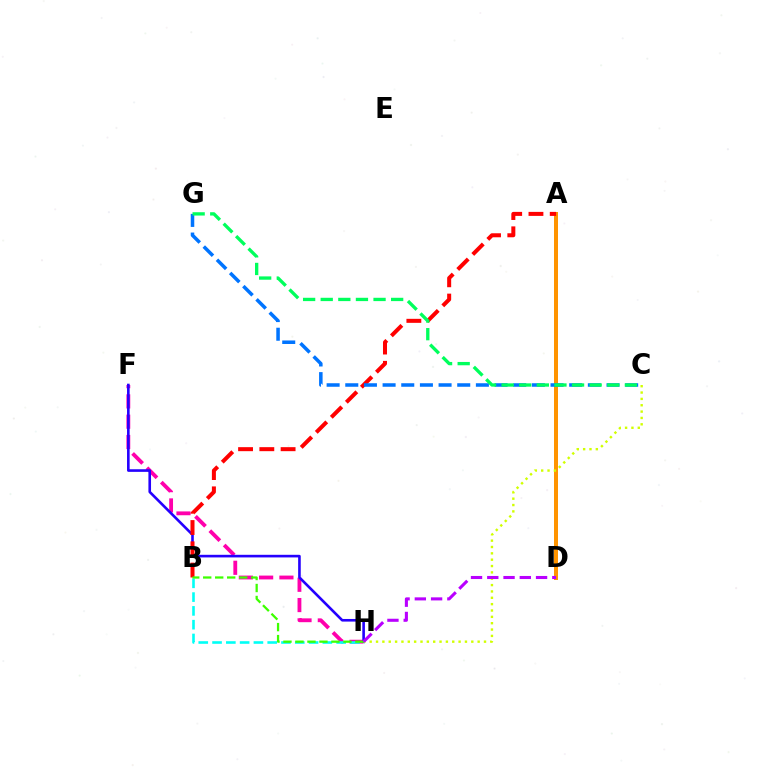{('A', 'D'): [{'color': '#ff9400', 'line_style': 'solid', 'thickness': 2.88}], ('F', 'H'): [{'color': '#ff00ac', 'line_style': 'dashed', 'thickness': 2.76}, {'color': '#2500ff', 'line_style': 'solid', 'thickness': 1.89}], ('B', 'H'): [{'color': '#00fff6', 'line_style': 'dashed', 'thickness': 1.87}, {'color': '#3dff00', 'line_style': 'dashed', 'thickness': 1.63}], ('A', 'B'): [{'color': '#ff0000', 'line_style': 'dashed', 'thickness': 2.89}], ('C', 'H'): [{'color': '#d1ff00', 'line_style': 'dotted', 'thickness': 1.73}], ('C', 'G'): [{'color': '#0074ff', 'line_style': 'dashed', 'thickness': 2.53}, {'color': '#00ff5c', 'line_style': 'dashed', 'thickness': 2.39}], ('D', 'H'): [{'color': '#b900ff', 'line_style': 'dashed', 'thickness': 2.21}]}